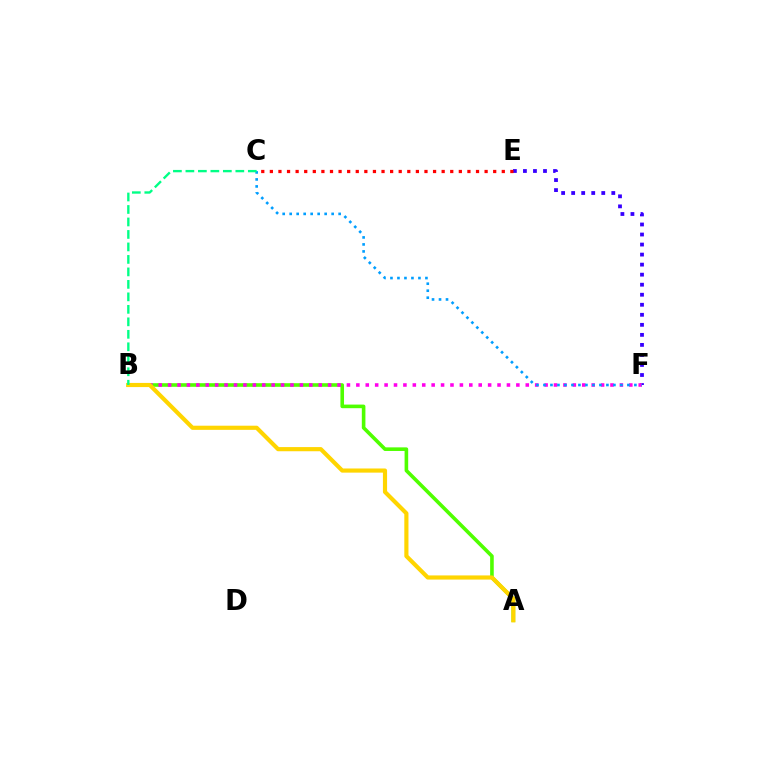{('E', 'F'): [{'color': '#3700ff', 'line_style': 'dotted', 'thickness': 2.73}], ('A', 'B'): [{'color': '#4fff00', 'line_style': 'solid', 'thickness': 2.6}, {'color': '#ffd500', 'line_style': 'solid', 'thickness': 2.99}], ('B', 'F'): [{'color': '#ff00ed', 'line_style': 'dotted', 'thickness': 2.56}], ('C', 'F'): [{'color': '#009eff', 'line_style': 'dotted', 'thickness': 1.9}], ('C', 'E'): [{'color': '#ff0000', 'line_style': 'dotted', 'thickness': 2.33}], ('B', 'C'): [{'color': '#00ff86', 'line_style': 'dashed', 'thickness': 1.7}]}